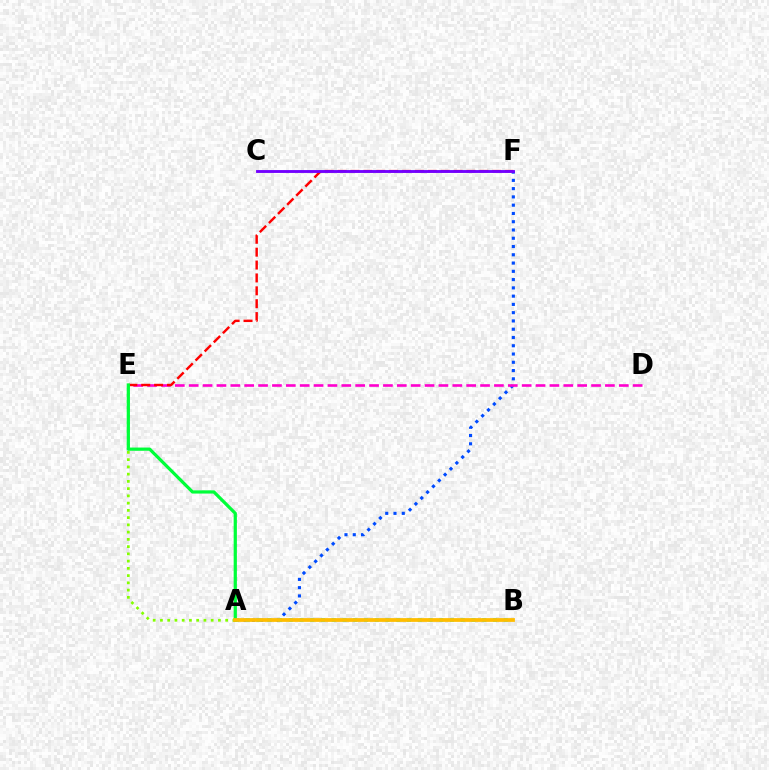{('A', 'E'): [{'color': '#84ff00', 'line_style': 'dotted', 'thickness': 1.97}, {'color': '#00ff39', 'line_style': 'solid', 'thickness': 2.32}], ('A', 'F'): [{'color': '#004bff', 'line_style': 'dotted', 'thickness': 2.25}], ('D', 'E'): [{'color': '#ff00cf', 'line_style': 'dashed', 'thickness': 1.88}], ('A', 'B'): [{'color': '#00fff6', 'line_style': 'dotted', 'thickness': 2.92}, {'color': '#ffbd00', 'line_style': 'solid', 'thickness': 2.71}], ('E', 'F'): [{'color': '#ff0000', 'line_style': 'dashed', 'thickness': 1.75}], ('C', 'F'): [{'color': '#7200ff', 'line_style': 'solid', 'thickness': 2.06}]}